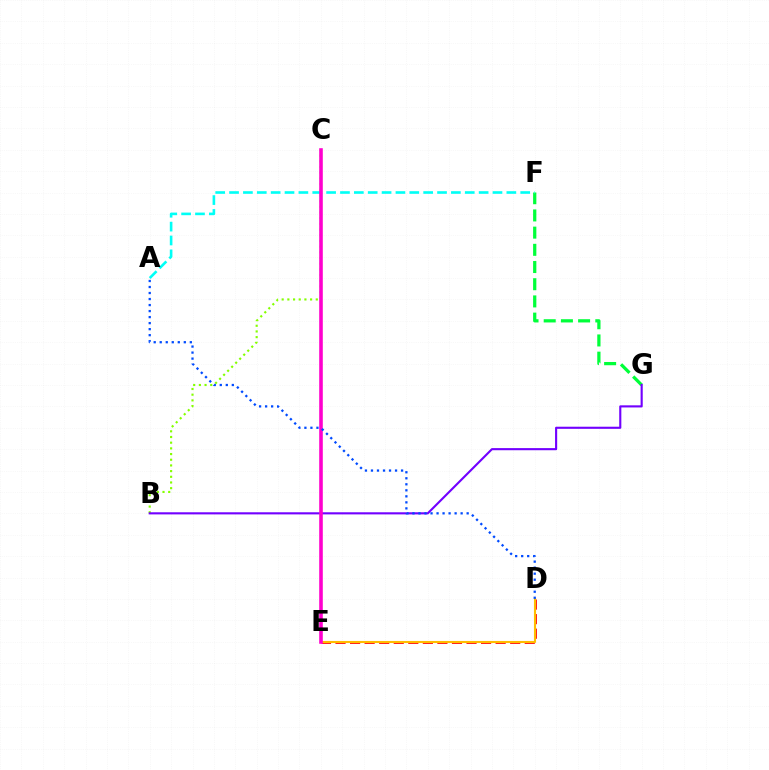{('D', 'E'): [{'color': '#ff0000', 'line_style': 'dashed', 'thickness': 1.98}, {'color': '#ffbd00', 'line_style': 'solid', 'thickness': 1.52}], ('F', 'G'): [{'color': '#00ff39', 'line_style': 'dashed', 'thickness': 2.34}], ('B', 'C'): [{'color': '#84ff00', 'line_style': 'dotted', 'thickness': 1.54}], ('B', 'G'): [{'color': '#7200ff', 'line_style': 'solid', 'thickness': 1.53}], ('A', 'F'): [{'color': '#00fff6', 'line_style': 'dashed', 'thickness': 1.88}], ('C', 'E'): [{'color': '#ff00cf', 'line_style': 'solid', 'thickness': 2.59}], ('A', 'D'): [{'color': '#004bff', 'line_style': 'dotted', 'thickness': 1.64}]}